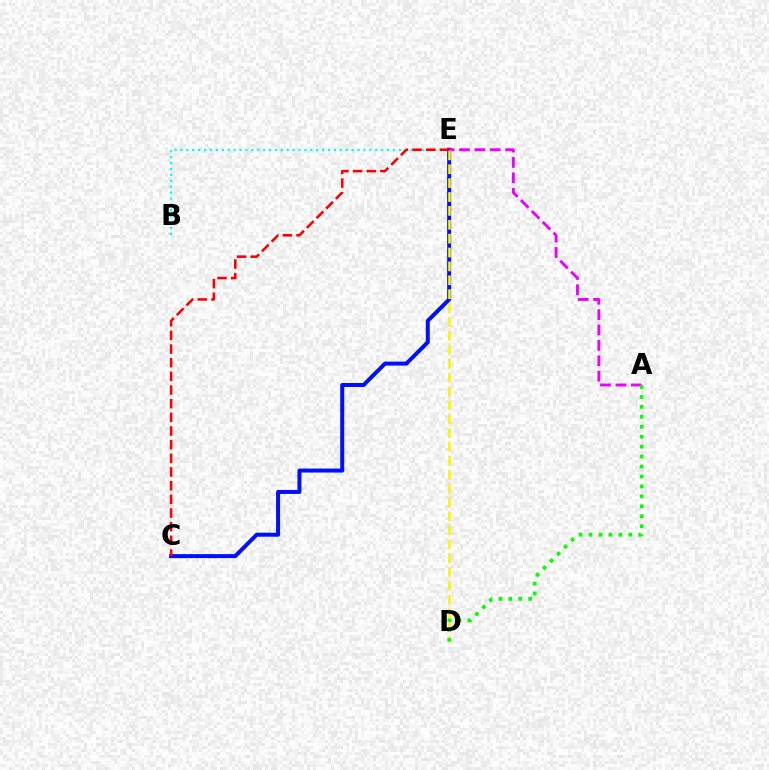{('B', 'E'): [{'color': '#00fff6', 'line_style': 'dotted', 'thickness': 1.6}], ('C', 'E'): [{'color': '#0010ff', 'line_style': 'solid', 'thickness': 2.88}, {'color': '#ff0000', 'line_style': 'dashed', 'thickness': 1.86}], ('A', 'E'): [{'color': '#ee00ff', 'line_style': 'dashed', 'thickness': 2.09}], ('D', 'E'): [{'color': '#fcf500', 'line_style': 'dashed', 'thickness': 1.89}], ('A', 'D'): [{'color': '#08ff00', 'line_style': 'dotted', 'thickness': 2.7}]}